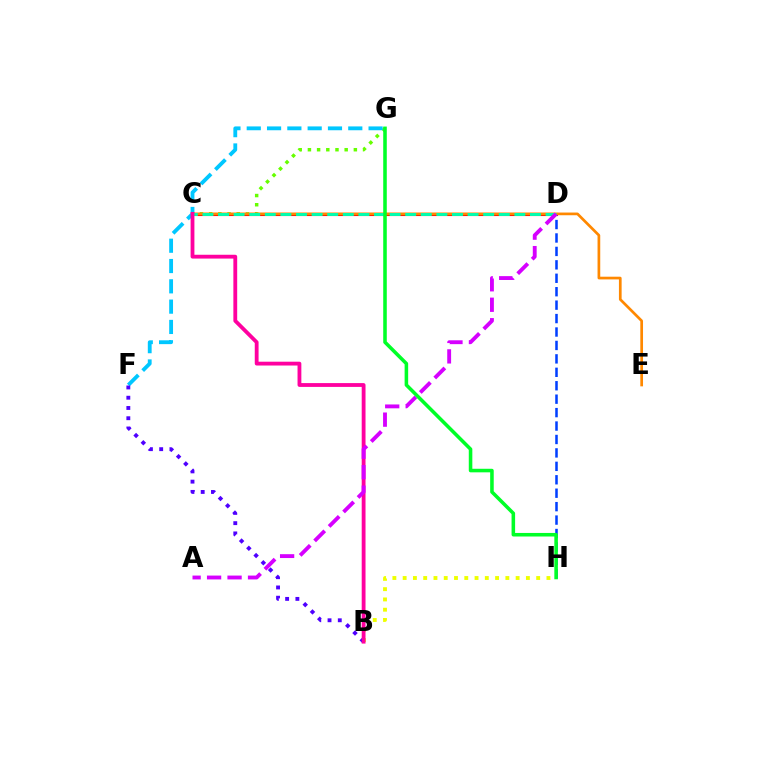{('C', 'G'): [{'color': '#66ff00', 'line_style': 'dotted', 'thickness': 2.5}], ('F', 'G'): [{'color': '#00c7ff', 'line_style': 'dashed', 'thickness': 2.76}], ('B', 'F'): [{'color': '#4f00ff', 'line_style': 'dotted', 'thickness': 2.79}], ('C', 'D'): [{'color': '#ff0000', 'line_style': 'solid', 'thickness': 2.24}, {'color': '#00ffaf', 'line_style': 'dashed', 'thickness': 2.12}], ('D', 'H'): [{'color': '#003fff', 'line_style': 'dashed', 'thickness': 1.82}], ('C', 'E'): [{'color': '#ff8800', 'line_style': 'solid', 'thickness': 1.95}], ('B', 'H'): [{'color': '#eeff00', 'line_style': 'dotted', 'thickness': 2.79}], ('B', 'C'): [{'color': '#ff00a0', 'line_style': 'solid', 'thickness': 2.75}], ('A', 'D'): [{'color': '#d600ff', 'line_style': 'dashed', 'thickness': 2.78}], ('G', 'H'): [{'color': '#00ff27', 'line_style': 'solid', 'thickness': 2.56}]}